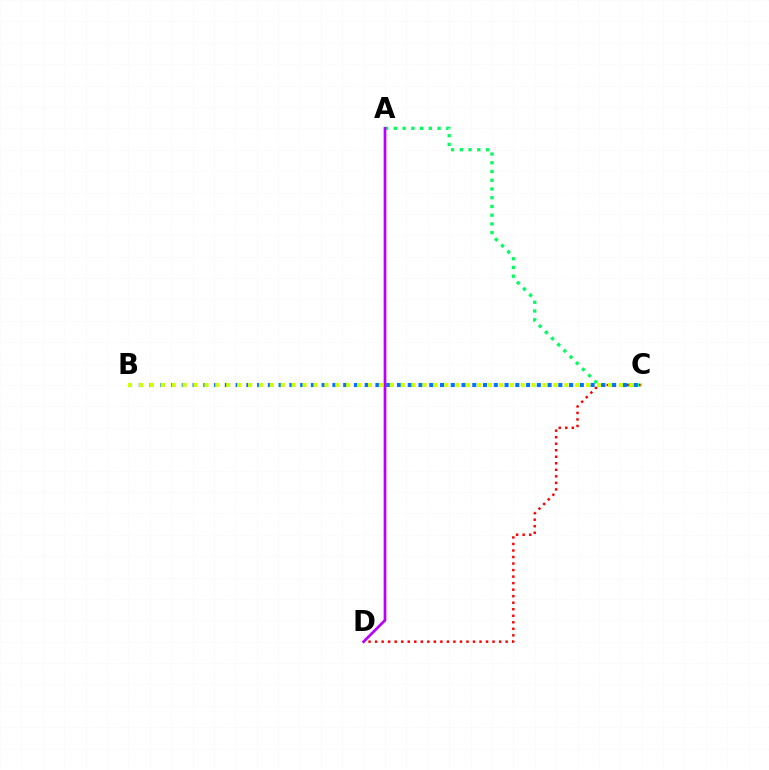{('A', 'C'): [{'color': '#00ff5c', 'line_style': 'dotted', 'thickness': 2.37}], ('C', 'D'): [{'color': '#ff0000', 'line_style': 'dotted', 'thickness': 1.77}], ('B', 'C'): [{'color': '#0074ff', 'line_style': 'dotted', 'thickness': 2.92}, {'color': '#d1ff00', 'line_style': 'dotted', 'thickness': 2.96}], ('A', 'D'): [{'color': '#b900ff', 'line_style': 'solid', 'thickness': 1.96}]}